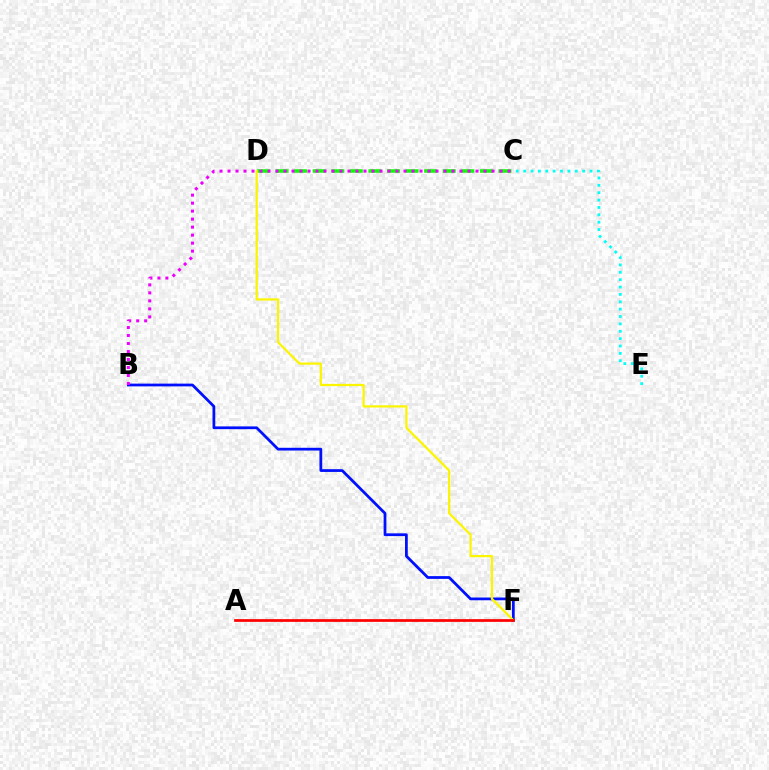{('B', 'F'): [{'color': '#0010ff', 'line_style': 'solid', 'thickness': 1.99}], ('C', 'D'): [{'color': '#08ff00', 'line_style': 'dashed', 'thickness': 2.52}], ('D', 'F'): [{'color': '#fcf500', 'line_style': 'solid', 'thickness': 1.61}], ('A', 'F'): [{'color': '#ff0000', 'line_style': 'solid', 'thickness': 1.96}], ('C', 'E'): [{'color': '#00fff6', 'line_style': 'dotted', 'thickness': 2.0}], ('B', 'C'): [{'color': '#ee00ff', 'line_style': 'dotted', 'thickness': 2.17}]}